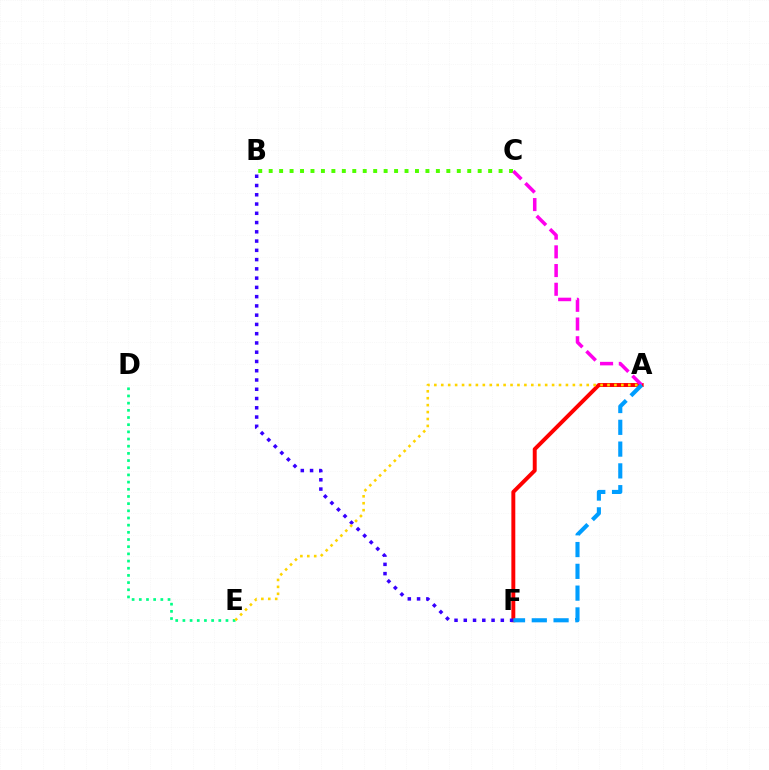{('A', 'F'): [{'color': '#ff0000', 'line_style': 'solid', 'thickness': 2.83}, {'color': '#009eff', 'line_style': 'dashed', 'thickness': 2.96}], ('B', 'C'): [{'color': '#4fff00', 'line_style': 'dotted', 'thickness': 2.84}], ('B', 'F'): [{'color': '#3700ff', 'line_style': 'dotted', 'thickness': 2.52}], ('D', 'E'): [{'color': '#00ff86', 'line_style': 'dotted', 'thickness': 1.95}], ('A', 'C'): [{'color': '#ff00ed', 'line_style': 'dashed', 'thickness': 2.54}], ('A', 'E'): [{'color': '#ffd500', 'line_style': 'dotted', 'thickness': 1.88}]}